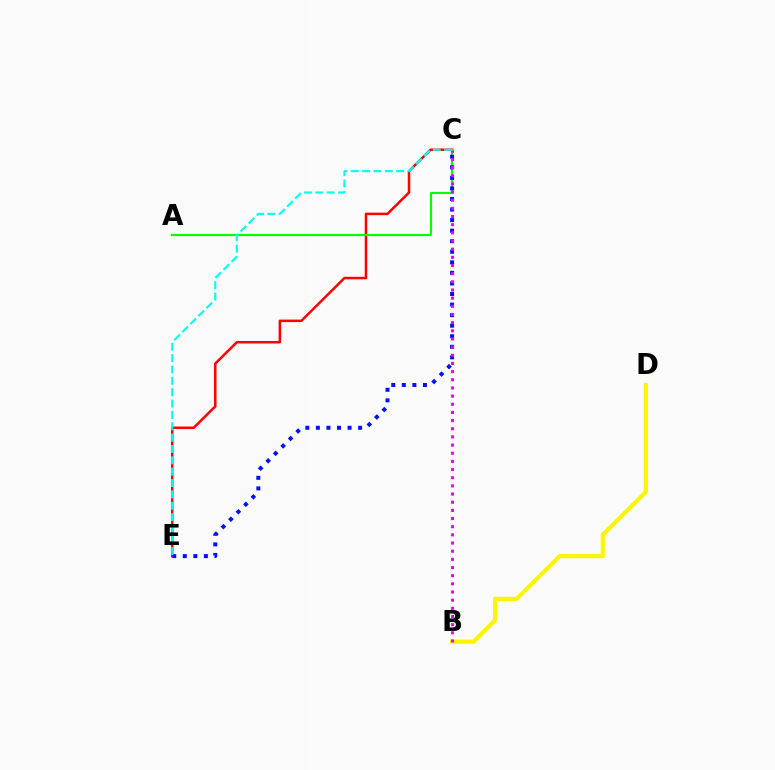{('C', 'E'): [{'color': '#ff0000', 'line_style': 'solid', 'thickness': 1.81}, {'color': '#0010ff', 'line_style': 'dotted', 'thickness': 2.87}, {'color': '#00fff6', 'line_style': 'dashed', 'thickness': 1.54}], ('A', 'C'): [{'color': '#08ff00', 'line_style': 'solid', 'thickness': 1.54}], ('B', 'D'): [{'color': '#fcf500', 'line_style': 'solid', 'thickness': 2.98}], ('B', 'C'): [{'color': '#ee00ff', 'line_style': 'dotted', 'thickness': 2.22}]}